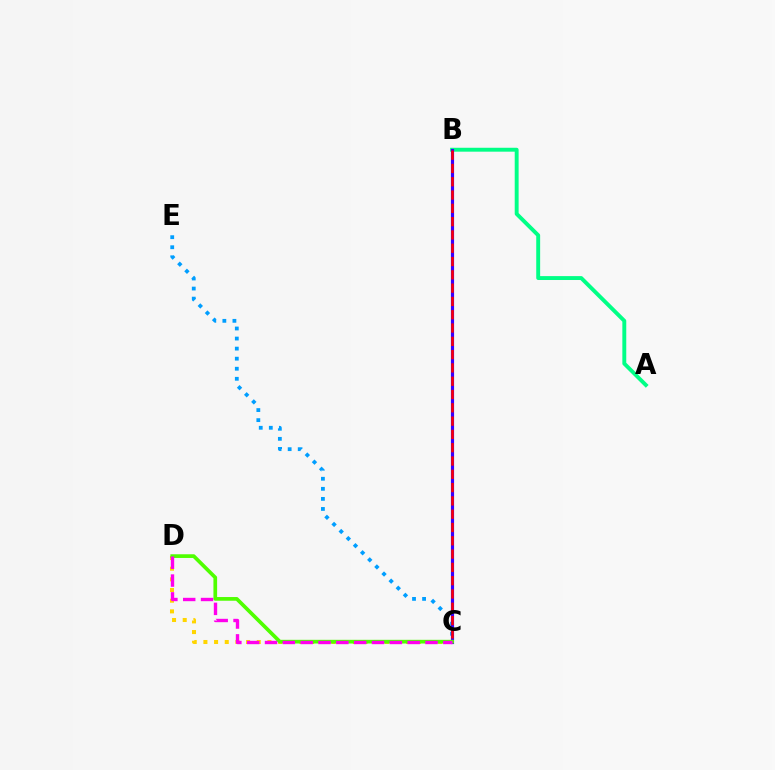{('C', 'E'): [{'color': '#009eff', 'line_style': 'dotted', 'thickness': 2.73}], ('C', 'D'): [{'color': '#ffd500', 'line_style': 'dotted', 'thickness': 2.9}, {'color': '#4fff00', 'line_style': 'solid', 'thickness': 2.66}, {'color': '#ff00ed', 'line_style': 'dashed', 'thickness': 2.42}], ('A', 'B'): [{'color': '#00ff86', 'line_style': 'solid', 'thickness': 2.81}], ('B', 'C'): [{'color': '#3700ff', 'line_style': 'solid', 'thickness': 2.27}, {'color': '#ff0000', 'line_style': 'dashed', 'thickness': 1.81}]}